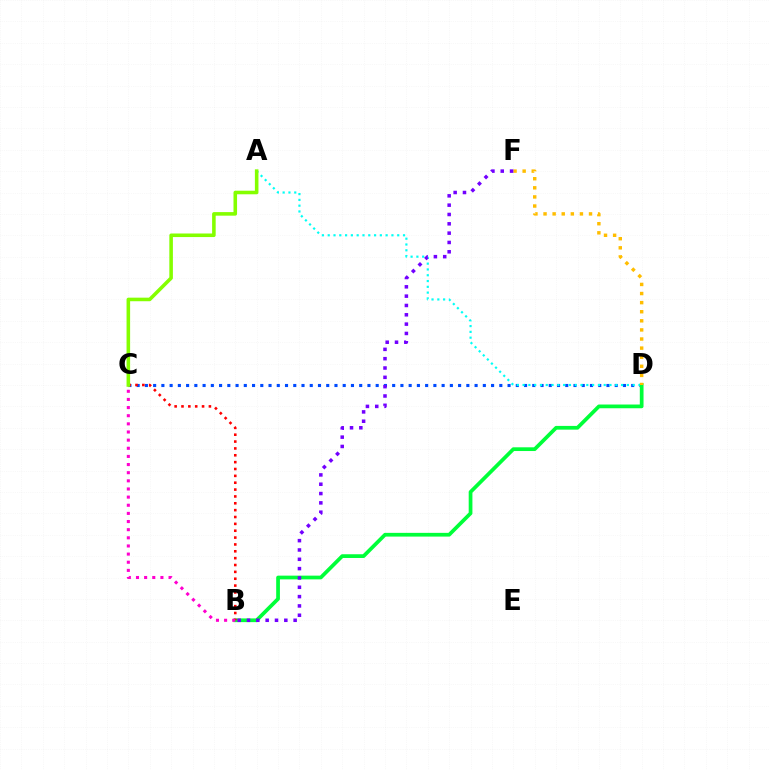{('C', 'D'): [{'color': '#004bff', 'line_style': 'dotted', 'thickness': 2.24}], ('A', 'D'): [{'color': '#00fff6', 'line_style': 'dotted', 'thickness': 1.57}], ('B', 'D'): [{'color': '#00ff39', 'line_style': 'solid', 'thickness': 2.68}], ('B', 'C'): [{'color': '#ff0000', 'line_style': 'dotted', 'thickness': 1.86}, {'color': '#ff00cf', 'line_style': 'dotted', 'thickness': 2.21}], ('D', 'F'): [{'color': '#ffbd00', 'line_style': 'dotted', 'thickness': 2.47}], ('A', 'C'): [{'color': '#84ff00', 'line_style': 'solid', 'thickness': 2.57}], ('B', 'F'): [{'color': '#7200ff', 'line_style': 'dotted', 'thickness': 2.53}]}